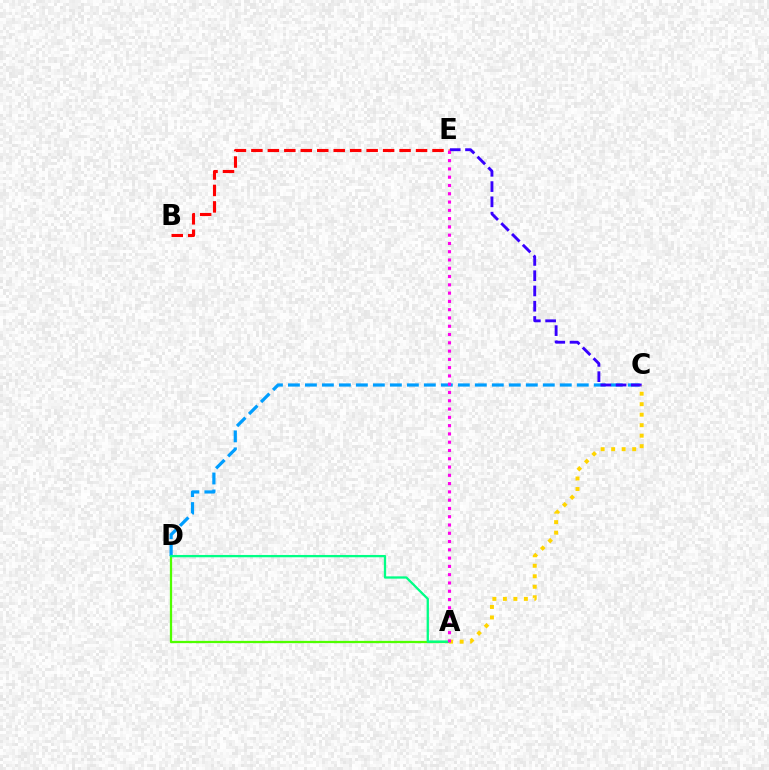{('A', 'D'): [{'color': '#4fff00', 'line_style': 'solid', 'thickness': 1.63}, {'color': '#00ff86', 'line_style': 'solid', 'thickness': 1.65}], ('C', 'D'): [{'color': '#009eff', 'line_style': 'dashed', 'thickness': 2.31}], ('C', 'E'): [{'color': '#3700ff', 'line_style': 'dashed', 'thickness': 2.07}], ('B', 'E'): [{'color': '#ff0000', 'line_style': 'dashed', 'thickness': 2.24}], ('A', 'C'): [{'color': '#ffd500', 'line_style': 'dotted', 'thickness': 2.85}], ('A', 'E'): [{'color': '#ff00ed', 'line_style': 'dotted', 'thickness': 2.25}]}